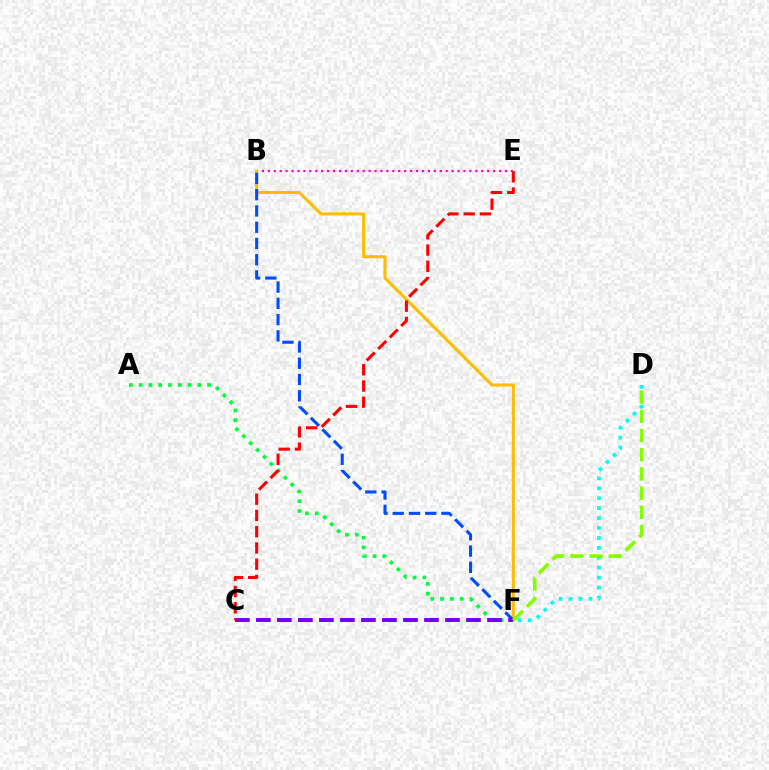{('A', 'F'): [{'color': '#00ff39', 'line_style': 'dotted', 'thickness': 2.66}], ('B', 'E'): [{'color': '#ff00cf', 'line_style': 'dotted', 'thickness': 1.61}], ('B', 'F'): [{'color': '#ffbd00', 'line_style': 'solid', 'thickness': 2.2}, {'color': '#004bff', 'line_style': 'dashed', 'thickness': 2.21}], ('C', 'F'): [{'color': '#7200ff', 'line_style': 'dashed', 'thickness': 2.85}], ('D', 'F'): [{'color': '#00fff6', 'line_style': 'dotted', 'thickness': 2.7}, {'color': '#84ff00', 'line_style': 'dashed', 'thickness': 2.61}], ('C', 'E'): [{'color': '#ff0000', 'line_style': 'dashed', 'thickness': 2.21}]}